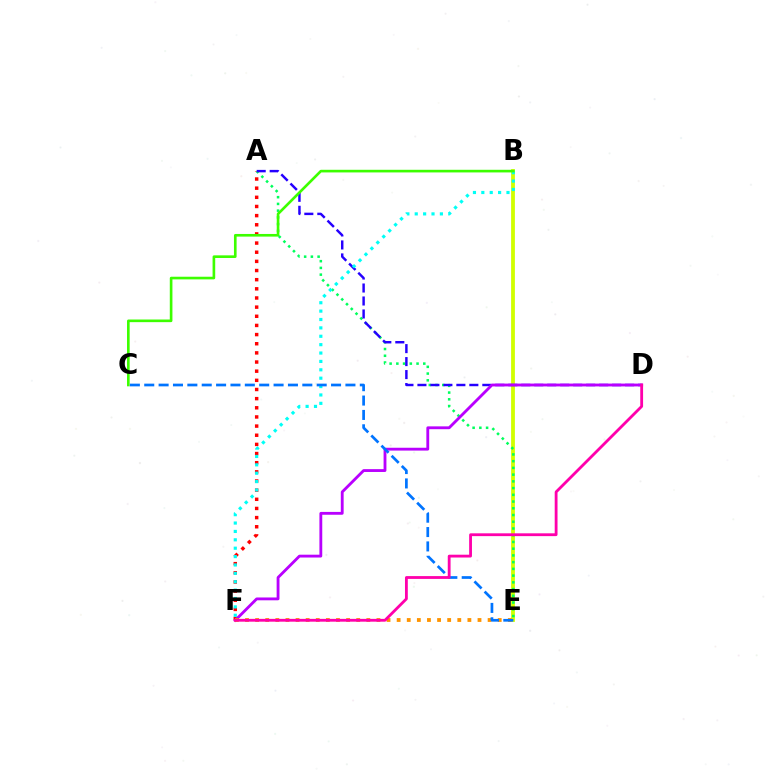{('B', 'E'): [{'color': '#d1ff00', 'line_style': 'solid', 'thickness': 2.74}], ('A', 'F'): [{'color': '#ff0000', 'line_style': 'dotted', 'thickness': 2.49}], ('A', 'E'): [{'color': '#00ff5c', 'line_style': 'dotted', 'thickness': 1.83}], ('A', 'D'): [{'color': '#2500ff', 'line_style': 'dashed', 'thickness': 1.76}], ('B', 'F'): [{'color': '#00fff6', 'line_style': 'dotted', 'thickness': 2.28}], ('B', 'C'): [{'color': '#3dff00', 'line_style': 'solid', 'thickness': 1.9}], ('D', 'F'): [{'color': '#b900ff', 'line_style': 'solid', 'thickness': 2.04}, {'color': '#ff00ac', 'line_style': 'solid', 'thickness': 2.03}], ('E', 'F'): [{'color': '#ff9400', 'line_style': 'dotted', 'thickness': 2.75}], ('C', 'E'): [{'color': '#0074ff', 'line_style': 'dashed', 'thickness': 1.95}]}